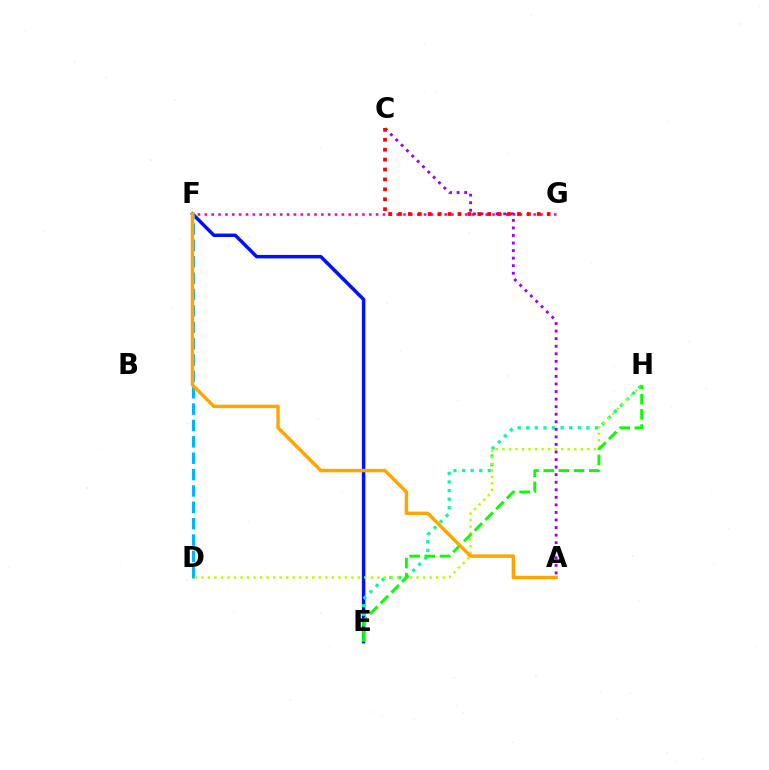{('F', 'G'): [{'color': '#ff00bd', 'line_style': 'dotted', 'thickness': 1.86}], ('E', 'F'): [{'color': '#0010ff', 'line_style': 'solid', 'thickness': 2.5}], ('E', 'H'): [{'color': '#00ff9d', 'line_style': 'dotted', 'thickness': 2.33}, {'color': '#08ff00', 'line_style': 'dashed', 'thickness': 2.06}], ('D', 'F'): [{'color': '#00b5ff', 'line_style': 'dashed', 'thickness': 2.22}], ('D', 'H'): [{'color': '#b3ff00', 'line_style': 'dotted', 'thickness': 1.77}], ('A', 'C'): [{'color': '#9b00ff', 'line_style': 'dotted', 'thickness': 2.05}], ('C', 'G'): [{'color': '#ff0000', 'line_style': 'dotted', 'thickness': 2.69}], ('A', 'F'): [{'color': '#ffa500', 'line_style': 'solid', 'thickness': 2.48}]}